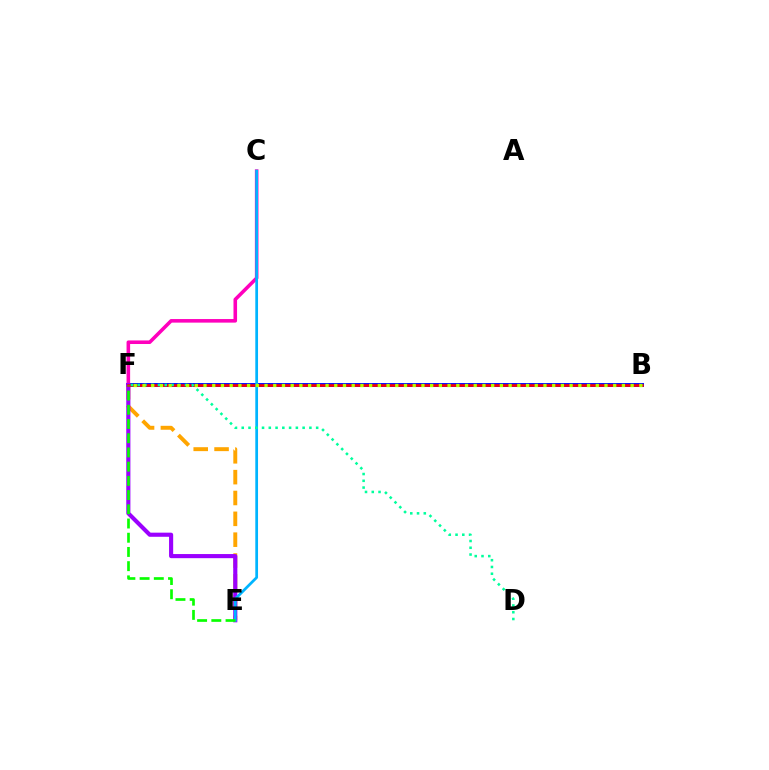{('B', 'F'): [{'color': '#0010ff', 'line_style': 'solid', 'thickness': 2.84}, {'color': '#ff0000', 'line_style': 'solid', 'thickness': 1.87}, {'color': '#b3ff00', 'line_style': 'dotted', 'thickness': 2.37}], ('E', 'F'): [{'color': '#ffa500', 'line_style': 'dashed', 'thickness': 2.83}, {'color': '#9b00ff', 'line_style': 'solid', 'thickness': 2.97}, {'color': '#08ff00', 'line_style': 'dashed', 'thickness': 1.93}], ('C', 'F'): [{'color': '#ff00bd', 'line_style': 'solid', 'thickness': 2.57}], ('C', 'E'): [{'color': '#00b5ff', 'line_style': 'solid', 'thickness': 1.97}], ('D', 'F'): [{'color': '#00ff9d', 'line_style': 'dotted', 'thickness': 1.84}]}